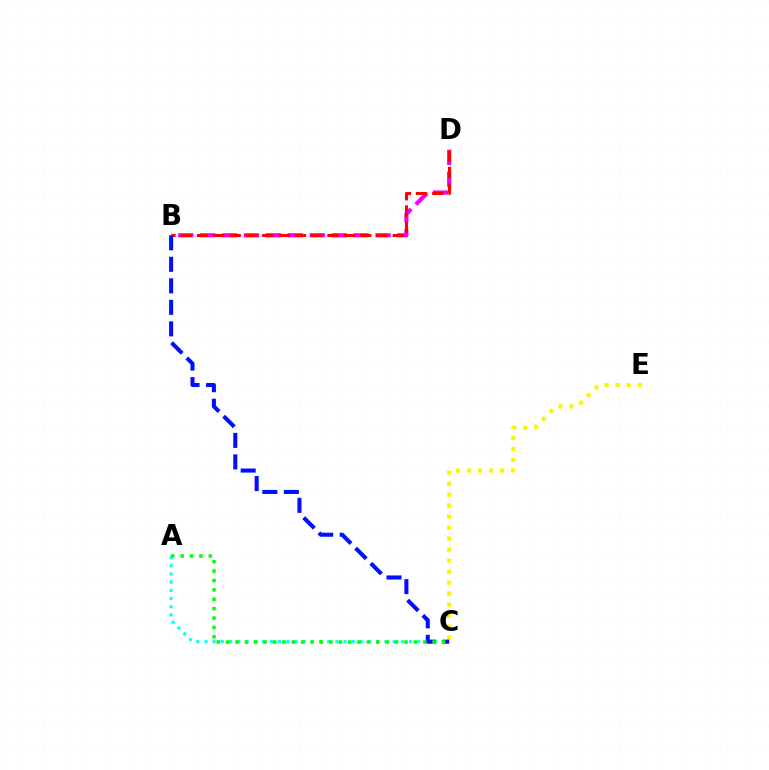{('B', 'D'): [{'color': '#ee00ff', 'line_style': 'dashed', 'thickness': 2.98}, {'color': '#ff0000', 'line_style': 'dashed', 'thickness': 2.22}], ('A', 'C'): [{'color': '#00fff6', 'line_style': 'dotted', 'thickness': 2.22}, {'color': '#08ff00', 'line_style': 'dotted', 'thickness': 2.55}], ('C', 'E'): [{'color': '#fcf500', 'line_style': 'dotted', 'thickness': 2.99}], ('B', 'C'): [{'color': '#0010ff', 'line_style': 'dashed', 'thickness': 2.92}]}